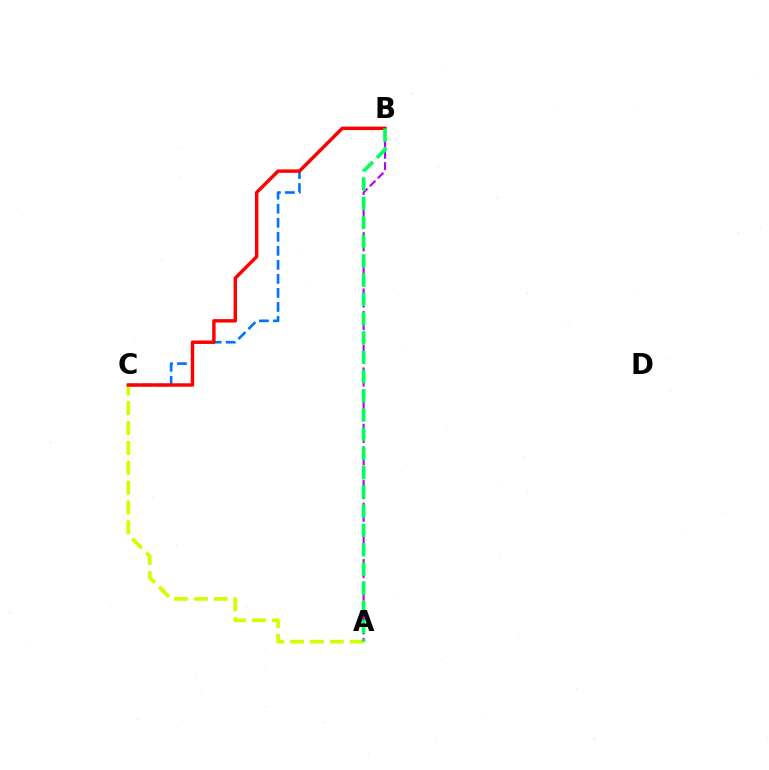{('A', 'B'): [{'color': '#b900ff', 'line_style': 'dashed', 'thickness': 1.53}, {'color': '#00ff5c', 'line_style': 'dashed', 'thickness': 2.62}], ('B', 'C'): [{'color': '#0074ff', 'line_style': 'dashed', 'thickness': 1.91}, {'color': '#ff0000', 'line_style': 'solid', 'thickness': 2.47}], ('A', 'C'): [{'color': '#d1ff00', 'line_style': 'dashed', 'thickness': 2.7}]}